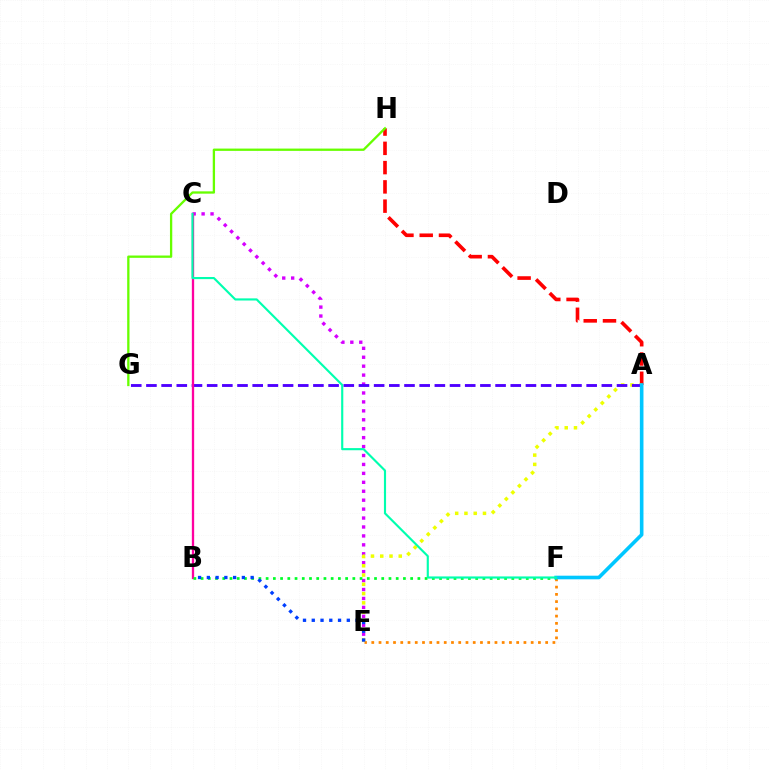{('A', 'H'): [{'color': '#ff0000', 'line_style': 'dashed', 'thickness': 2.62}], ('E', 'F'): [{'color': '#ff8800', 'line_style': 'dotted', 'thickness': 1.97}], ('C', 'E'): [{'color': '#d600ff', 'line_style': 'dotted', 'thickness': 2.43}], ('G', 'H'): [{'color': '#66ff00', 'line_style': 'solid', 'thickness': 1.66}], ('A', 'E'): [{'color': '#eeff00', 'line_style': 'dotted', 'thickness': 2.52}], ('A', 'G'): [{'color': '#4f00ff', 'line_style': 'dashed', 'thickness': 2.06}], ('B', 'C'): [{'color': '#ff00a0', 'line_style': 'solid', 'thickness': 1.67}], ('B', 'F'): [{'color': '#00ff27', 'line_style': 'dotted', 'thickness': 1.96}], ('B', 'E'): [{'color': '#003fff', 'line_style': 'dotted', 'thickness': 2.38}], ('A', 'F'): [{'color': '#00c7ff', 'line_style': 'solid', 'thickness': 2.6}], ('C', 'F'): [{'color': '#00ffaf', 'line_style': 'solid', 'thickness': 1.54}]}